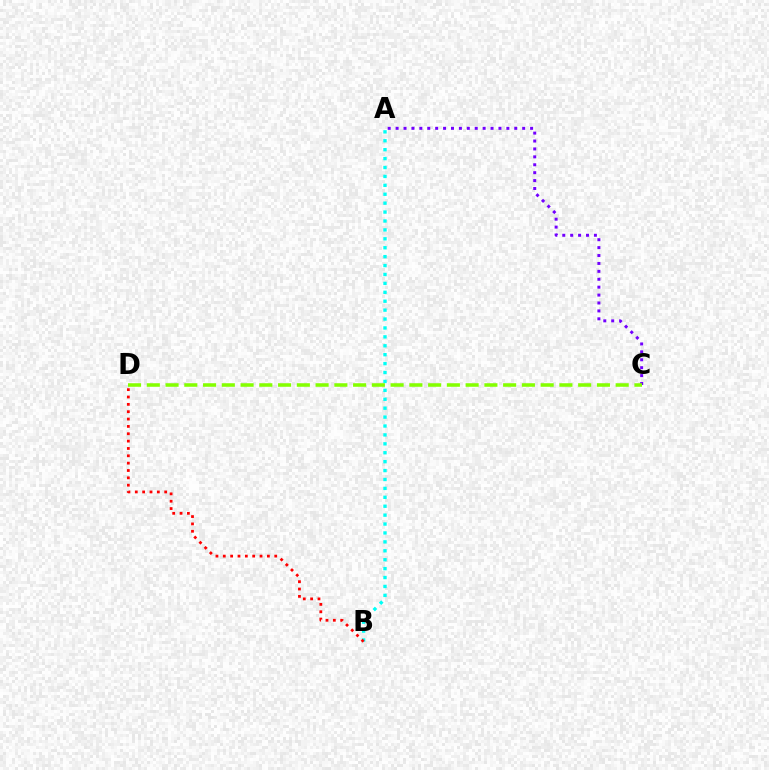{('A', 'B'): [{'color': '#00fff6', 'line_style': 'dotted', 'thickness': 2.42}], ('B', 'D'): [{'color': '#ff0000', 'line_style': 'dotted', 'thickness': 2.0}], ('A', 'C'): [{'color': '#7200ff', 'line_style': 'dotted', 'thickness': 2.15}], ('C', 'D'): [{'color': '#84ff00', 'line_style': 'dashed', 'thickness': 2.55}]}